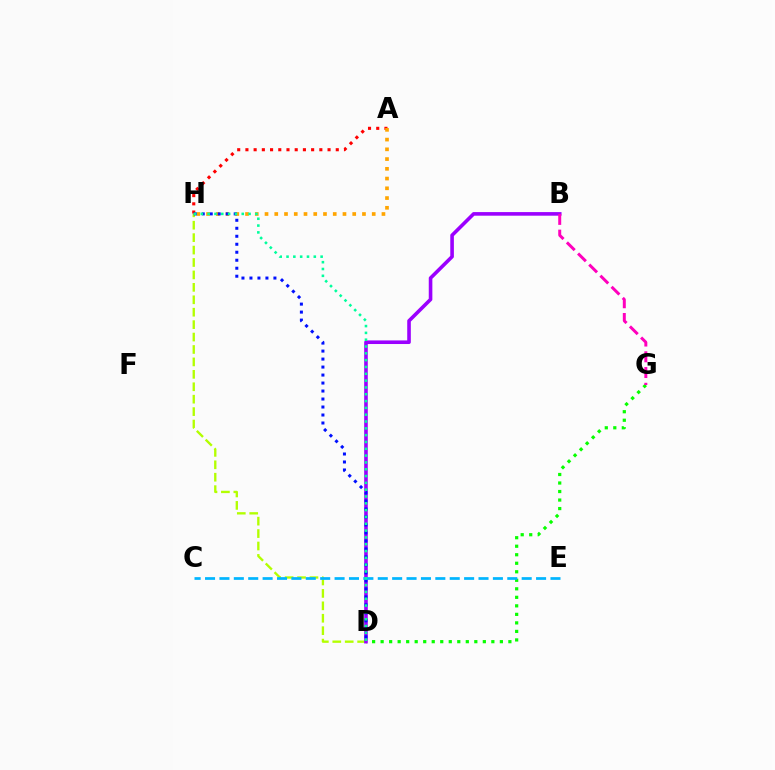{('A', 'H'): [{'color': '#ff0000', 'line_style': 'dotted', 'thickness': 2.23}, {'color': '#ffa500', 'line_style': 'dotted', 'thickness': 2.65}], ('D', 'H'): [{'color': '#b3ff00', 'line_style': 'dashed', 'thickness': 1.69}, {'color': '#0010ff', 'line_style': 'dotted', 'thickness': 2.17}, {'color': '#00ff9d', 'line_style': 'dotted', 'thickness': 1.85}], ('D', 'G'): [{'color': '#08ff00', 'line_style': 'dotted', 'thickness': 2.31}], ('B', 'D'): [{'color': '#9b00ff', 'line_style': 'solid', 'thickness': 2.59}], ('C', 'E'): [{'color': '#00b5ff', 'line_style': 'dashed', 'thickness': 1.96}], ('B', 'G'): [{'color': '#ff00bd', 'line_style': 'dashed', 'thickness': 2.14}]}